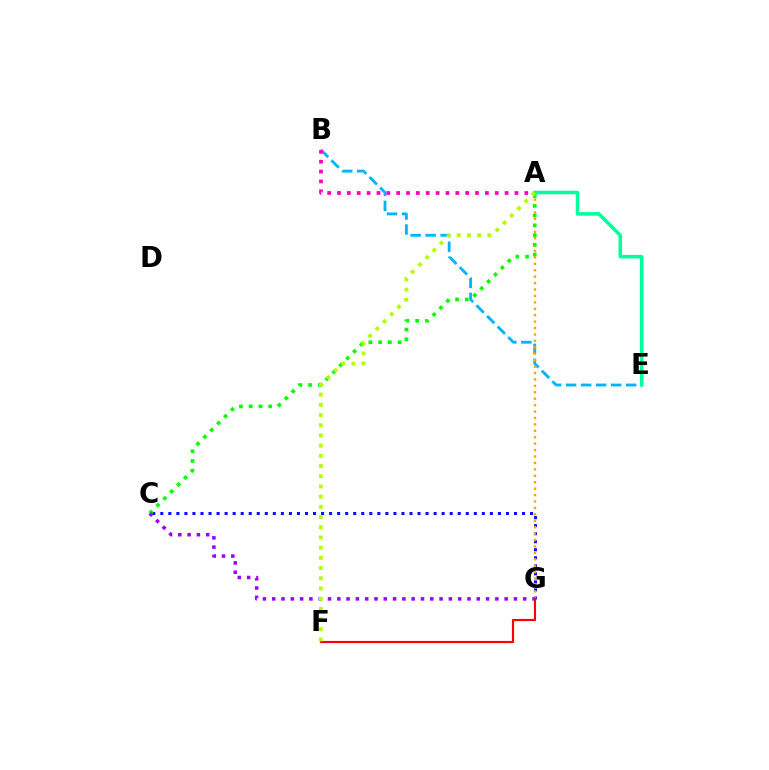{('B', 'E'): [{'color': '#00b5ff', 'line_style': 'dashed', 'thickness': 2.04}], ('C', 'G'): [{'color': '#0010ff', 'line_style': 'dotted', 'thickness': 2.18}, {'color': '#9b00ff', 'line_style': 'dotted', 'thickness': 2.53}], ('A', 'G'): [{'color': '#ffa500', 'line_style': 'dotted', 'thickness': 1.74}], ('F', 'G'): [{'color': '#ff0000', 'line_style': 'solid', 'thickness': 1.55}], ('A', 'B'): [{'color': '#ff00bd', 'line_style': 'dotted', 'thickness': 2.68}], ('A', 'E'): [{'color': '#00ff9d', 'line_style': 'solid', 'thickness': 2.54}], ('A', 'C'): [{'color': '#08ff00', 'line_style': 'dotted', 'thickness': 2.65}], ('A', 'F'): [{'color': '#b3ff00', 'line_style': 'dotted', 'thickness': 2.77}]}